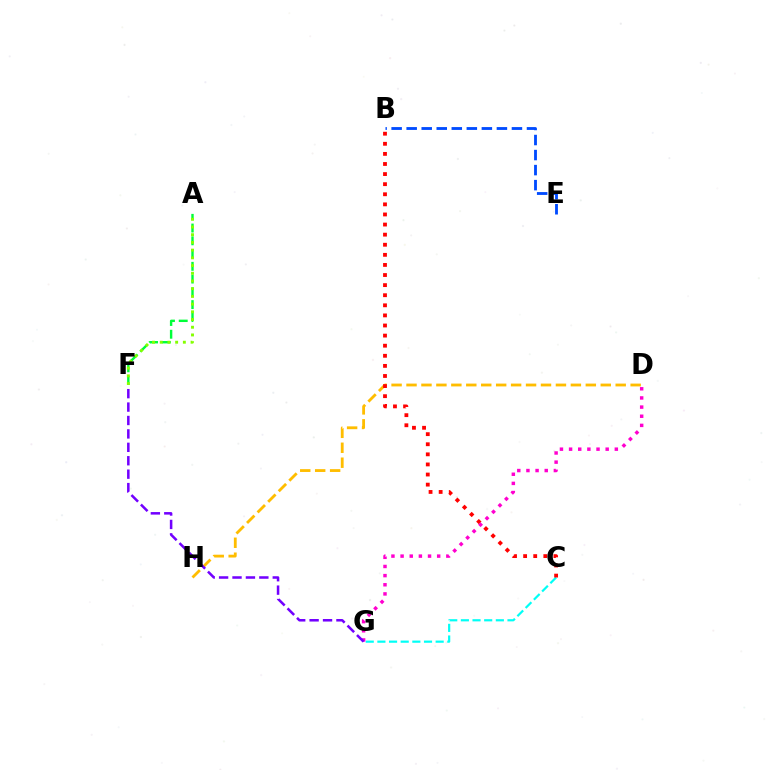{('D', 'H'): [{'color': '#ffbd00', 'line_style': 'dashed', 'thickness': 2.03}], ('B', 'E'): [{'color': '#004bff', 'line_style': 'dashed', 'thickness': 2.04}], ('C', 'G'): [{'color': '#00fff6', 'line_style': 'dashed', 'thickness': 1.58}], ('B', 'C'): [{'color': '#ff0000', 'line_style': 'dotted', 'thickness': 2.74}], ('A', 'F'): [{'color': '#00ff39', 'line_style': 'dashed', 'thickness': 1.73}, {'color': '#84ff00', 'line_style': 'dotted', 'thickness': 2.09}], ('D', 'G'): [{'color': '#ff00cf', 'line_style': 'dotted', 'thickness': 2.49}], ('F', 'G'): [{'color': '#7200ff', 'line_style': 'dashed', 'thickness': 1.82}]}